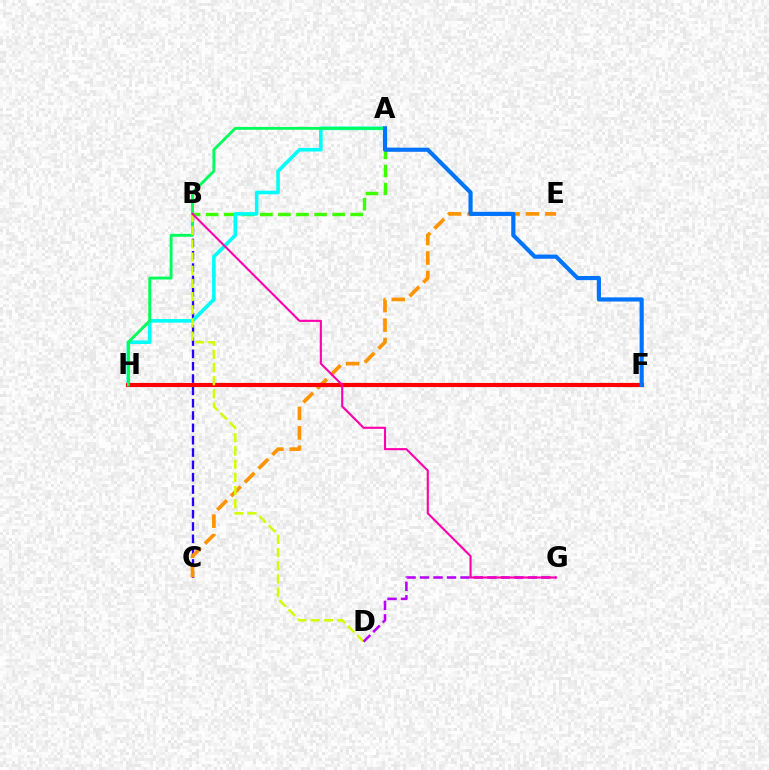{('A', 'B'): [{'color': '#3dff00', 'line_style': 'dashed', 'thickness': 2.46}], ('B', 'C'): [{'color': '#2500ff', 'line_style': 'dashed', 'thickness': 1.67}], ('C', 'E'): [{'color': '#ff9400', 'line_style': 'dashed', 'thickness': 2.64}], ('A', 'H'): [{'color': '#00fff6', 'line_style': 'solid', 'thickness': 2.59}, {'color': '#00ff5c', 'line_style': 'solid', 'thickness': 2.08}], ('F', 'H'): [{'color': '#ff0000', 'line_style': 'solid', 'thickness': 2.98}], ('B', 'D'): [{'color': '#d1ff00', 'line_style': 'dashed', 'thickness': 1.79}], ('D', 'G'): [{'color': '#b900ff', 'line_style': 'dashed', 'thickness': 1.83}], ('B', 'G'): [{'color': '#ff00ac', 'line_style': 'solid', 'thickness': 1.53}], ('A', 'F'): [{'color': '#0074ff', 'line_style': 'solid', 'thickness': 2.99}]}